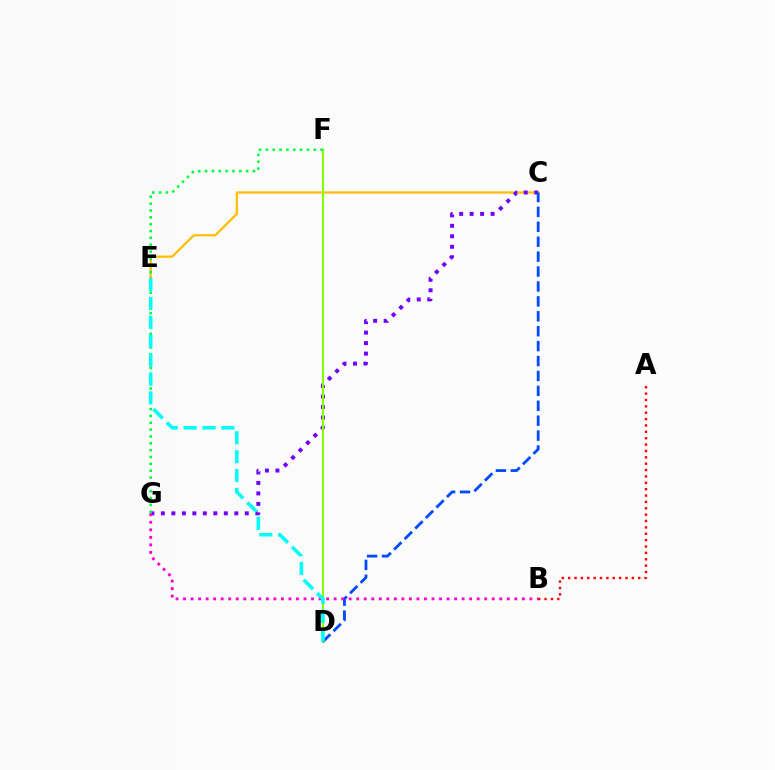{('C', 'E'): [{'color': '#ffbd00', 'line_style': 'solid', 'thickness': 1.62}], ('A', 'B'): [{'color': '#ff0000', 'line_style': 'dotted', 'thickness': 1.73}], ('C', 'G'): [{'color': '#7200ff', 'line_style': 'dotted', 'thickness': 2.85}], ('D', 'F'): [{'color': '#84ff00', 'line_style': 'solid', 'thickness': 1.51}], ('F', 'G'): [{'color': '#00ff39', 'line_style': 'dotted', 'thickness': 1.86}], ('C', 'D'): [{'color': '#004bff', 'line_style': 'dashed', 'thickness': 2.03}], ('B', 'G'): [{'color': '#ff00cf', 'line_style': 'dotted', 'thickness': 2.05}], ('D', 'E'): [{'color': '#00fff6', 'line_style': 'dashed', 'thickness': 2.57}]}